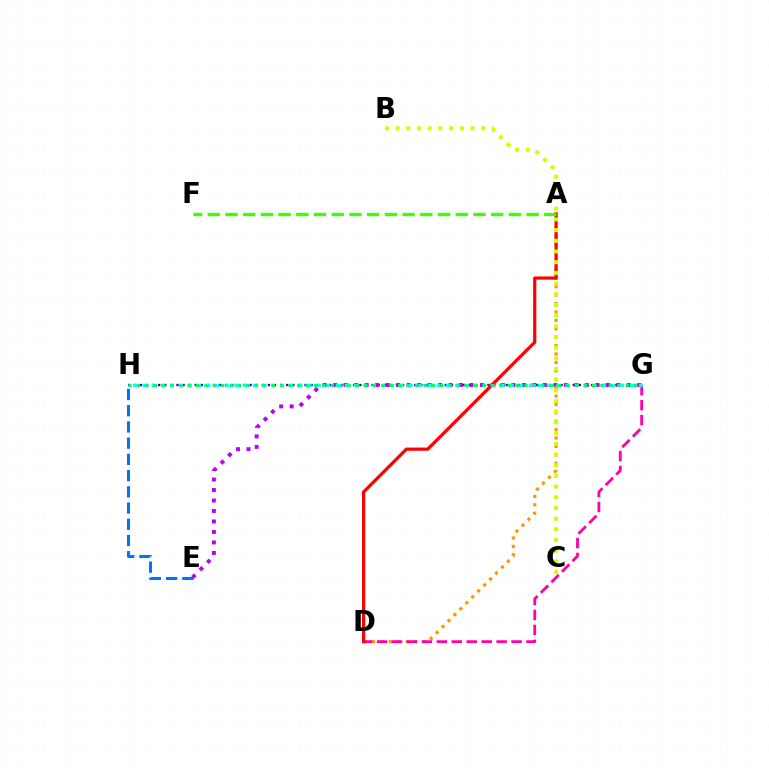{('G', 'H'): [{'color': '#2500ff', 'line_style': 'dotted', 'thickness': 1.66}, {'color': '#00fff6', 'line_style': 'dotted', 'thickness': 2.5}, {'color': '#00ff5c', 'line_style': 'dotted', 'thickness': 2.29}], ('E', 'G'): [{'color': '#b900ff', 'line_style': 'dotted', 'thickness': 2.85}], ('A', 'D'): [{'color': '#ff9400', 'line_style': 'dotted', 'thickness': 2.28}, {'color': '#ff0000', 'line_style': 'solid', 'thickness': 2.31}], ('D', 'G'): [{'color': '#ff00ac', 'line_style': 'dashed', 'thickness': 2.03}], ('E', 'H'): [{'color': '#0074ff', 'line_style': 'dashed', 'thickness': 2.2}], ('B', 'C'): [{'color': '#d1ff00', 'line_style': 'dotted', 'thickness': 2.9}], ('A', 'F'): [{'color': '#3dff00', 'line_style': 'dashed', 'thickness': 2.41}]}